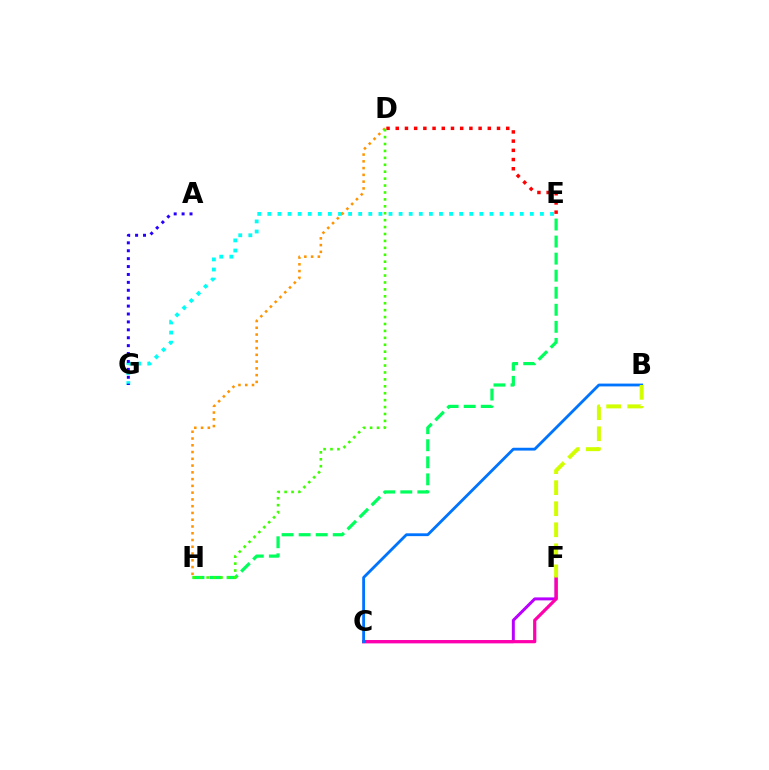{('C', 'F'): [{'color': '#b900ff', 'line_style': 'solid', 'thickness': 2.15}, {'color': '#ff00ac', 'line_style': 'solid', 'thickness': 2.3}], ('E', 'G'): [{'color': '#00fff6', 'line_style': 'dotted', 'thickness': 2.74}], ('D', 'H'): [{'color': '#ff9400', 'line_style': 'dotted', 'thickness': 1.84}, {'color': '#3dff00', 'line_style': 'dotted', 'thickness': 1.88}], ('E', 'H'): [{'color': '#00ff5c', 'line_style': 'dashed', 'thickness': 2.32}], ('A', 'G'): [{'color': '#2500ff', 'line_style': 'dotted', 'thickness': 2.15}], ('D', 'E'): [{'color': '#ff0000', 'line_style': 'dotted', 'thickness': 2.5}], ('B', 'C'): [{'color': '#0074ff', 'line_style': 'solid', 'thickness': 2.03}], ('B', 'F'): [{'color': '#d1ff00', 'line_style': 'dashed', 'thickness': 2.86}]}